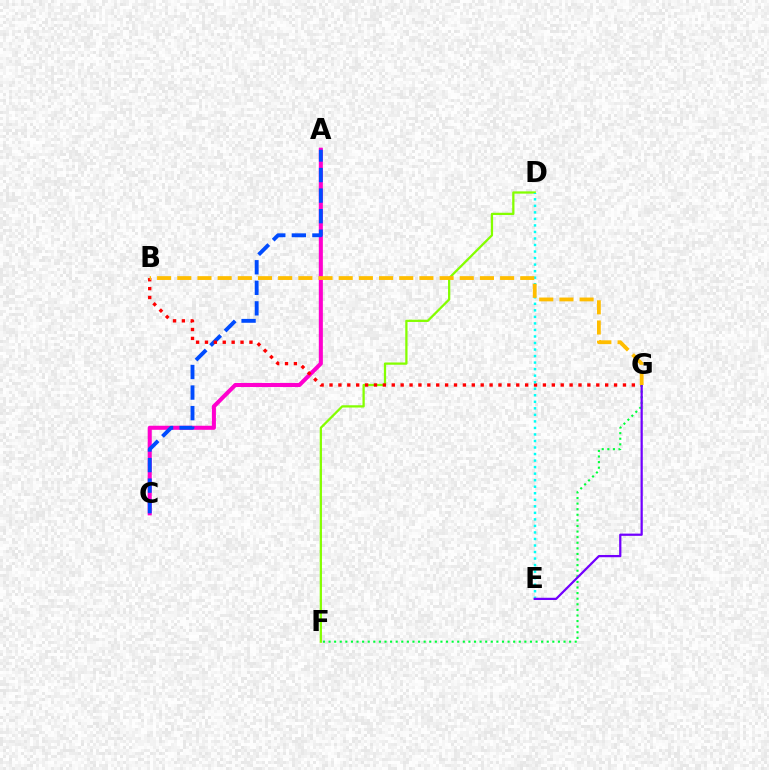{('A', 'C'): [{'color': '#ff00cf', 'line_style': 'solid', 'thickness': 2.92}, {'color': '#004bff', 'line_style': 'dashed', 'thickness': 2.79}], ('D', 'F'): [{'color': '#84ff00', 'line_style': 'solid', 'thickness': 1.63}], ('B', 'G'): [{'color': '#ff0000', 'line_style': 'dotted', 'thickness': 2.42}, {'color': '#ffbd00', 'line_style': 'dashed', 'thickness': 2.74}], ('F', 'G'): [{'color': '#00ff39', 'line_style': 'dotted', 'thickness': 1.52}], ('D', 'E'): [{'color': '#00fff6', 'line_style': 'dotted', 'thickness': 1.77}], ('E', 'G'): [{'color': '#7200ff', 'line_style': 'solid', 'thickness': 1.61}]}